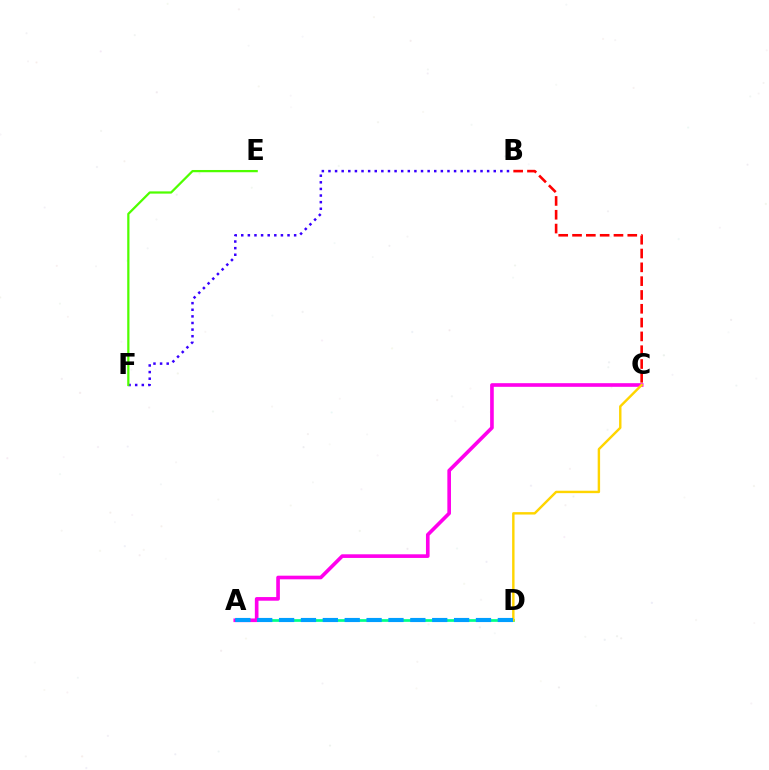{('B', 'C'): [{'color': '#ff0000', 'line_style': 'dashed', 'thickness': 1.88}], ('A', 'D'): [{'color': '#00ff86', 'line_style': 'solid', 'thickness': 1.95}, {'color': '#009eff', 'line_style': 'dashed', 'thickness': 2.97}], ('A', 'C'): [{'color': '#ff00ed', 'line_style': 'solid', 'thickness': 2.62}], ('C', 'D'): [{'color': '#ffd500', 'line_style': 'solid', 'thickness': 1.74}], ('B', 'F'): [{'color': '#3700ff', 'line_style': 'dotted', 'thickness': 1.8}], ('E', 'F'): [{'color': '#4fff00', 'line_style': 'solid', 'thickness': 1.61}]}